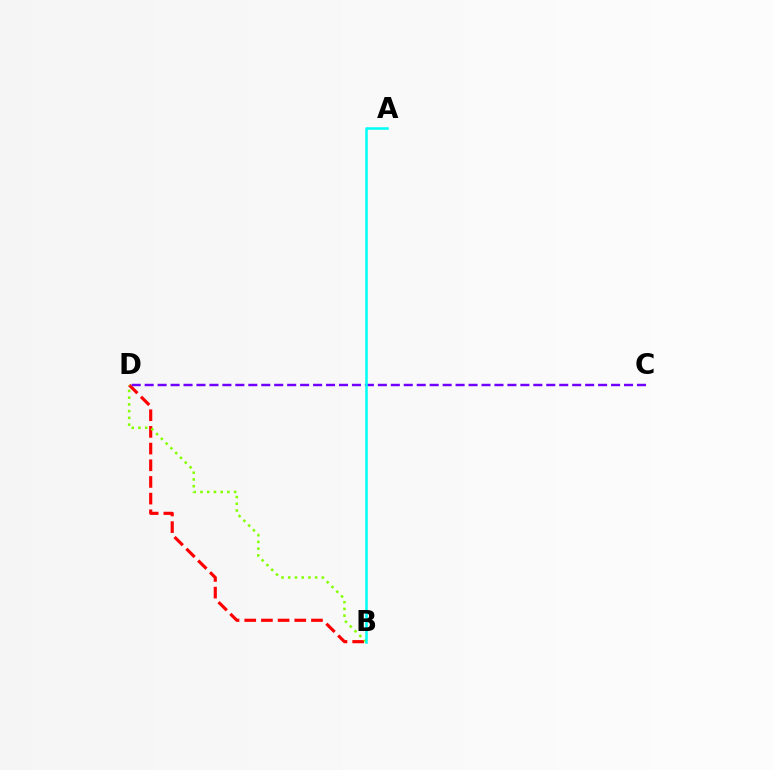{('B', 'D'): [{'color': '#ff0000', 'line_style': 'dashed', 'thickness': 2.27}, {'color': '#84ff00', 'line_style': 'dotted', 'thickness': 1.83}], ('C', 'D'): [{'color': '#7200ff', 'line_style': 'dashed', 'thickness': 1.76}], ('A', 'B'): [{'color': '#00fff6', 'line_style': 'solid', 'thickness': 1.82}]}